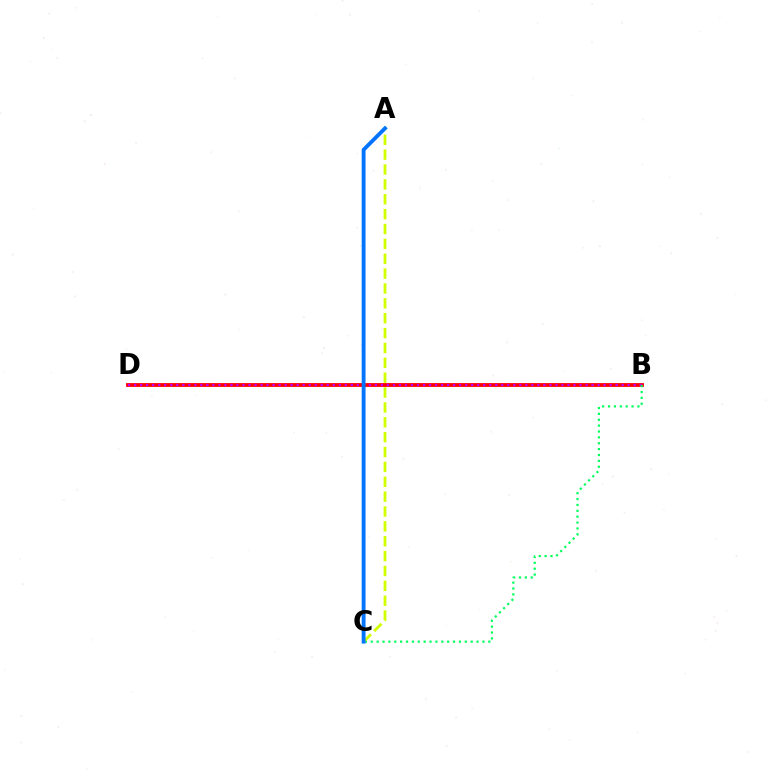{('B', 'D'): [{'color': '#ff0000', 'line_style': 'solid', 'thickness': 2.75}, {'color': '#b900ff', 'line_style': 'dotted', 'thickness': 1.64}], ('B', 'C'): [{'color': '#00ff5c', 'line_style': 'dotted', 'thickness': 1.6}], ('A', 'C'): [{'color': '#d1ff00', 'line_style': 'dashed', 'thickness': 2.02}, {'color': '#0074ff', 'line_style': 'solid', 'thickness': 2.77}]}